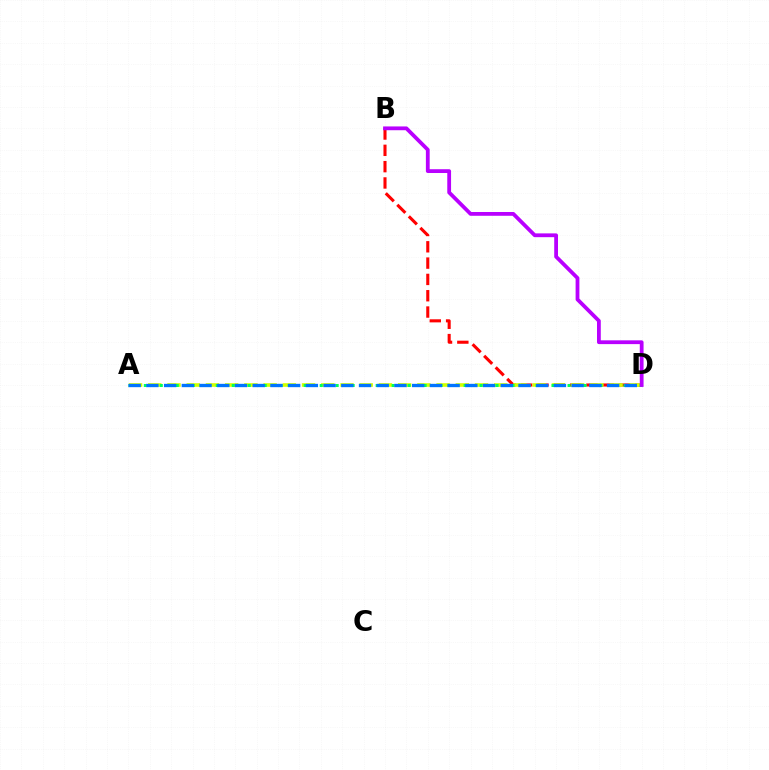{('B', 'D'): [{'color': '#ff0000', 'line_style': 'dashed', 'thickness': 2.22}, {'color': '#b900ff', 'line_style': 'solid', 'thickness': 2.73}], ('A', 'D'): [{'color': '#d1ff00', 'line_style': 'dashed', 'thickness': 2.61}, {'color': '#00ff5c', 'line_style': 'dotted', 'thickness': 2.17}, {'color': '#0074ff', 'line_style': 'dashed', 'thickness': 2.41}]}